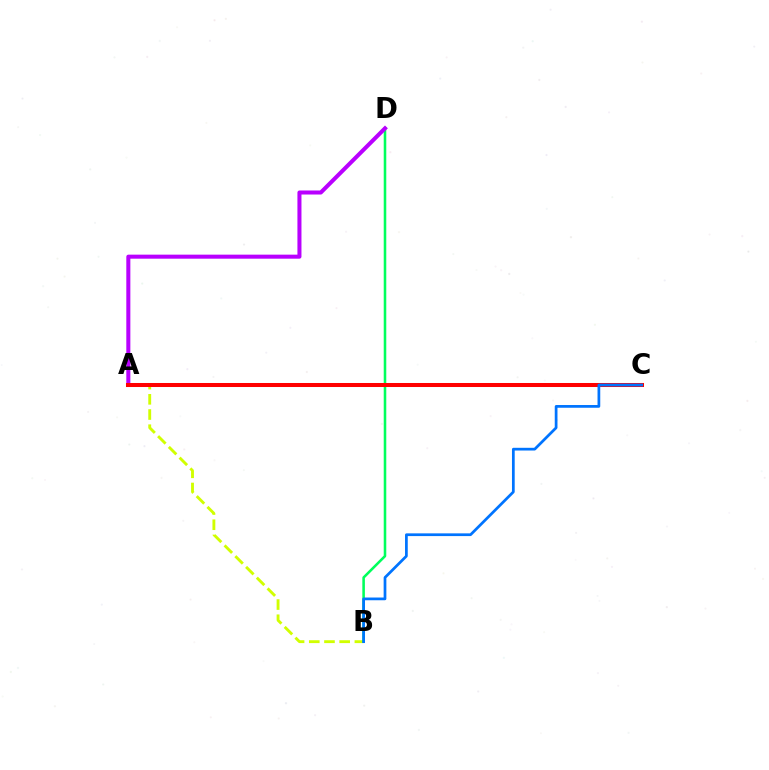{('A', 'B'): [{'color': '#d1ff00', 'line_style': 'dashed', 'thickness': 2.06}], ('B', 'D'): [{'color': '#00ff5c', 'line_style': 'solid', 'thickness': 1.84}], ('A', 'D'): [{'color': '#b900ff', 'line_style': 'solid', 'thickness': 2.91}], ('A', 'C'): [{'color': '#ff0000', 'line_style': 'solid', 'thickness': 2.9}], ('B', 'C'): [{'color': '#0074ff', 'line_style': 'solid', 'thickness': 1.97}]}